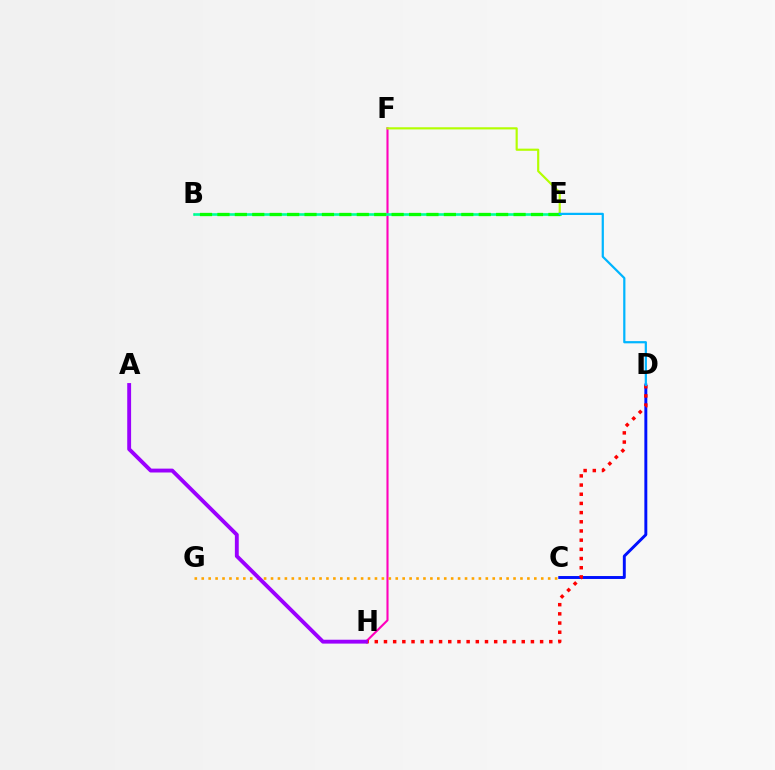{('F', 'H'): [{'color': '#ff00bd', 'line_style': 'solid', 'thickness': 1.52}], ('C', 'D'): [{'color': '#0010ff', 'line_style': 'solid', 'thickness': 2.11}], ('C', 'G'): [{'color': '#ffa500', 'line_style': 'dotted', 'thickness': 1.88}], ('E', 'F'): [{'color': '#b3ff00', 'line_style': 'solid', 'thickness': 1.56}], ('B', 'E'): [{'color': '#00ff9d', 'line_style': 'solid', 'thickness': 1.9}, {'color': '#08ff00', 'line_style': 'dashed', 'thickness': 2.37}], ('D', 'H'): [{'color': '#ff0000', 'line_style': 'dotted', 'thickness': 2.5}], ('D', 'E'): [{'color': '#00b5ff', 'line_style': 'solid', 'thickness': 1.6}], ('A', 'H'): [{'color': '#9b00ff', 'line_style': 'solid', 'thickness': 2.79}]}